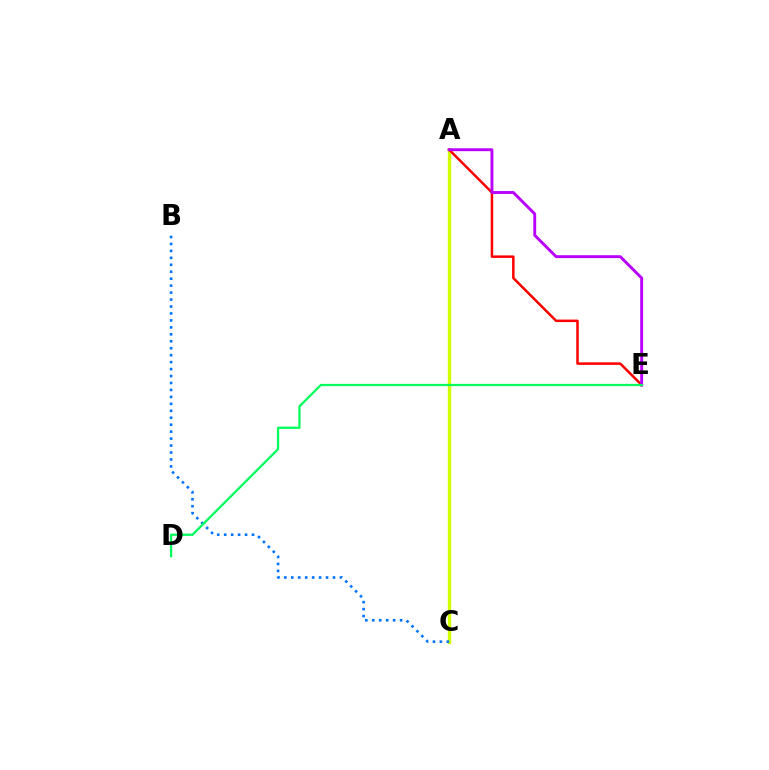{('A', 'C'): [{'color': '#d1ff00', 'line_style': 'solid', 'thickness': 2.45}], ('B', 'C'): [{'color': '#0074ff', 'line_style': 'dotted', 'thickness': 1.89}], ('A', 'E'): [{'color': '#ff0000', 'line_style': 'solid', 'thickness': 1.81}, {'color': '#b900ff', 'line_style': 'solid', 'thickness': 2.09}], ('D', 'E'): [{'color': '#00ff5c', 'line_style': 'solid', 'thickness': 1.62}]}